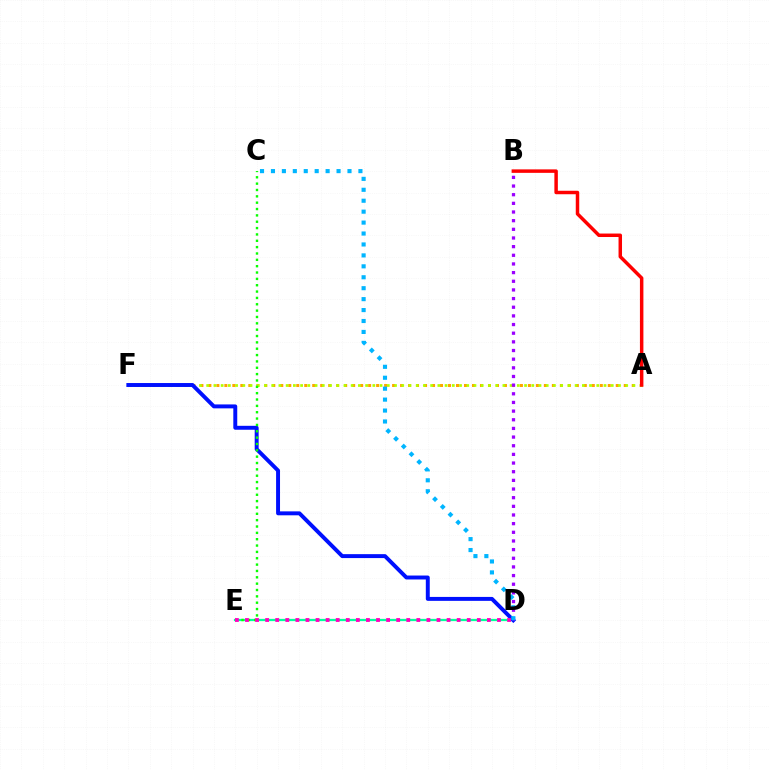{('A', 'F'): [{'color': '#ffa500', 'line_style': 'dotted', 'thickness': 2.17}, {'color': '#b3ff00', 'line_style': 'dotted', 'thickness': 1.96}], ('D', 'E'): [{'color': '#00ff9d', 'line_style': 'solid', 'thickness': 1.62}, {'color': '#ff00bd', 'line_style': 'dotted', 'thickness': 2.74}], ('D', 'F'): [{'color': '#0010ff', 'line_style': 'solid', 'thickness': 2.83}], ('C', 'E'): [{'color': '#08ff00', 'line_style': 'dotted', 'thickness': 1.73}], ('B', 'D'): [{'color': '#9b00ff', 'line_style': 'dotted', 'thickness': 2.35}], ('A', 'B'): [{'color': '#ff0000', 'line_style': 'solid', 'thickness': 2.5}], ('C', 'D'): [{'color': '#00b5ff', 'line_style': 'dotted', 'thickness': 2.97}]}